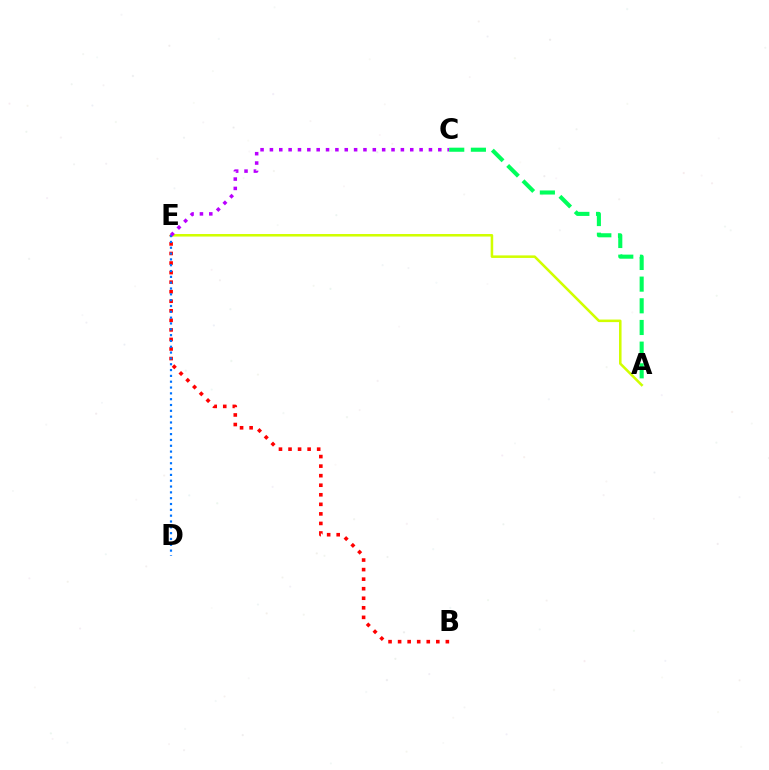{('B', 'E'): [{'color': '#ff0000', 'line_style': 'dotted', 'thickness': 2.6}], ('A', 'E'): [{'color': '#d1ff00', 'line_style': 'solid', 'thickness': 1.83}], ('D', 'E'): [{'color': '#0074ff', 'line_style': 'dotted', 'thickness': 1.58}], ('C', 'E'): [{'color': '#b900ff', 'line_style': 'dotted', 'thickness': 2.54}], ('A', 'C'): [{'color': '#00ff5c', 'line_style': 'dashed', 'thickness': 2.94}]}